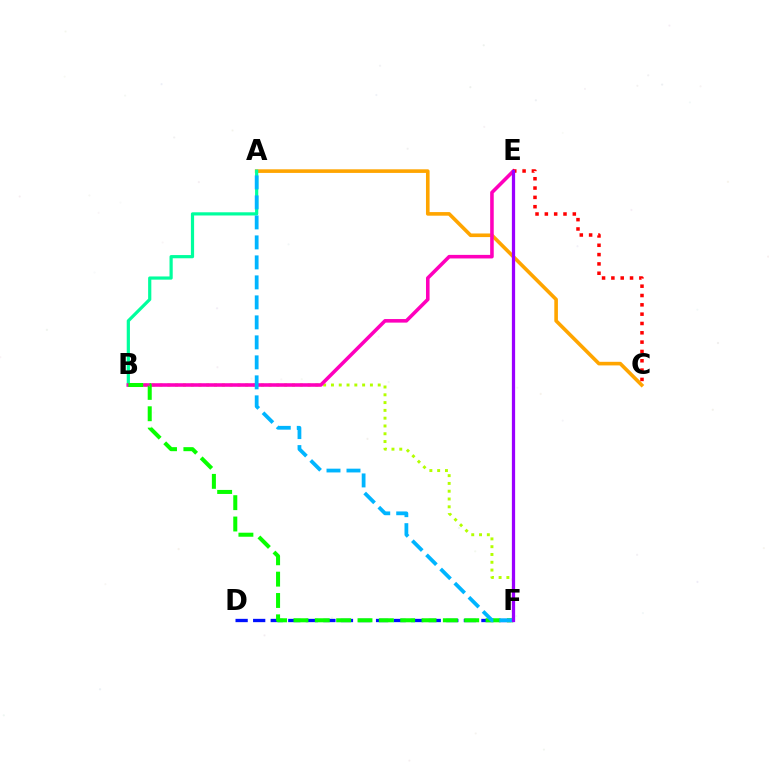{('A', 'C'): [{'color': '#ffa500', 'line_style': 'solid', 'thickness': 2.6}], ('A', 'B'): [{'color': '#00ff9d', 'line_style': 'solid', 'thickness': 2.31}], ('D', 'F'): [{'color': '#0010ff', 'line_style': 'dashed', 'thickness': 2.39}], ('B', 'F'): [{'color': '#b3ff00', 'line_style': 'dotted', 'thickness': 2.12}, {'color': '#08ff00', 'line_style': 'dashed', 'thickness': 2.9}], ('B', 'E'): [{'color': '#ff00bd', 'line_style': 'solid', 'thickness': 2.57}], ('A', 'F'): [{'color': '#00b5ff', 'line_style': 'dashed', 'thickness': 2.72}], ('C', 'E'): [{'color': '#ff0000', 'line_style': 'dotted', 'thickness': 2.53}], ('E', 'F'): [{'color': '#9b00ff', 'line_style': 'solid', 'thickness': 2.34}]}